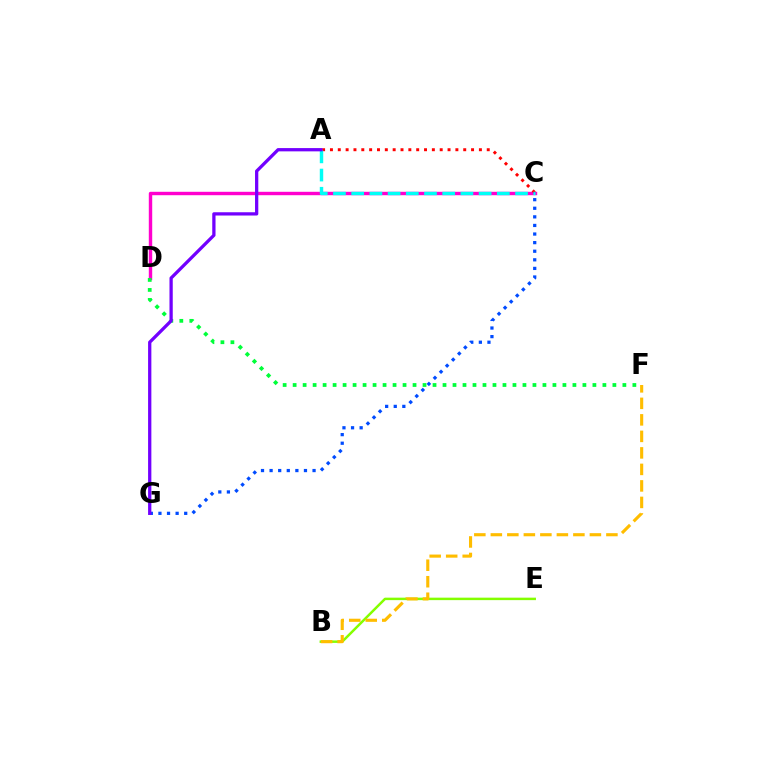{('B', 'E'): [{'color': '#84ff00', 'line_style': 'solid', 'thickness': 1.78}], ('C', 'D'): [{'color': '#ff00cf', 'line_style': 'solid', 'thickness': 2.46}], ('D', 'F'): [{'color': '#00ff39', 'line_style': 'dotted', 'thickness': 2.71}], ('A', 'C'): [{'color': '#ff0000', 'line_style': 'dotted', 'thickness': 2.13}, {'color': '#00fff6', 'line_style': 'dashed', 'thickness': 2.47}], ('C', 'G'): [{'color': '#004bff', 'line_style': 'dotted', 'thickness': 2.33}], ('A', 'G'): [{'color': '#7200ff', 'line_style': 'solid', 'thickness': 2.36}], ('B', 'F'): [{'color': '#ffbd00', 'line_style': 'dashed', 'thickness': 2.24}]}